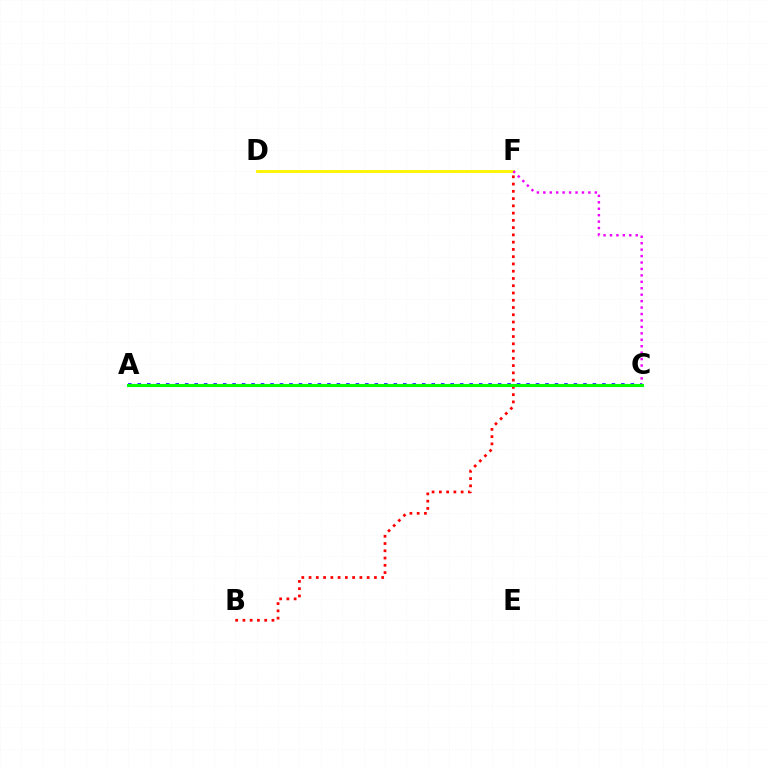{('A', 'C'): [{'color': '#00fff6', 'line_style': 'solid', 'thickness': 2.27}, {'color': '#0010ff', 'line_style': 'dotted', 'thickness': 2.58}, {'color': '#08ff00', 'line_style': 'solid', 'thickness': 2.15}], ('D', 'F'): [{'color': '#fcf500', 'line_style': 'solid', 'thickness': 2.05}], ('B', 'F'): [{'color': '#ff0000', 'line_style': 'dotted', 'thickness': 1.97}], ('C', 'F'): [{'color': '#ee00ff', 'line_style': 'dotted', 'thickness': 1.75}]}